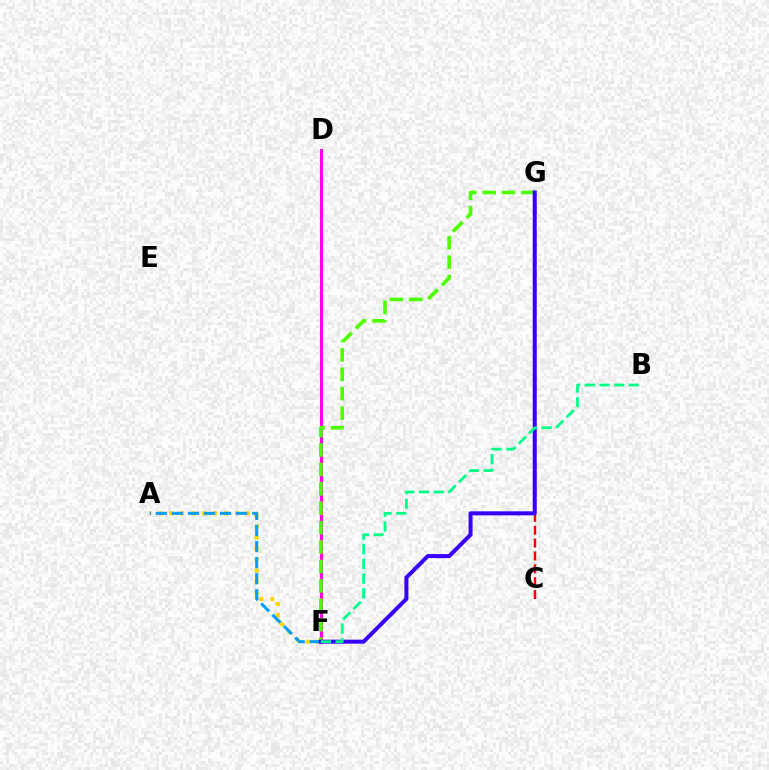{('D', 'F'): [{'color': '#ff00ed', 'line_style': 'solid', 'thickness': 2.2}], ('A', 'F'): [{'color': '#ffd500', 'line_style': 'dotted', 'thickness': 2.98}, {'color': '#009eff', 'line_style': 'dashed', 'thickness': 2.18}], ('F', 'G'): [{'color': '#4fff00', 'line_style': 'dashed', 'thickness': 2.64}, {'color': '#3700ff', 'line_style': 'solid', 'thickness': 2.89}], ('C', 'G'): [{'color': '#ff0000', 'line_style': 'dashed', 'thickness': 1.75}], ('B', 'F'): [{'color': '#00ff86', 'line_style': 'dashed', 'thickness': 2.0}]}